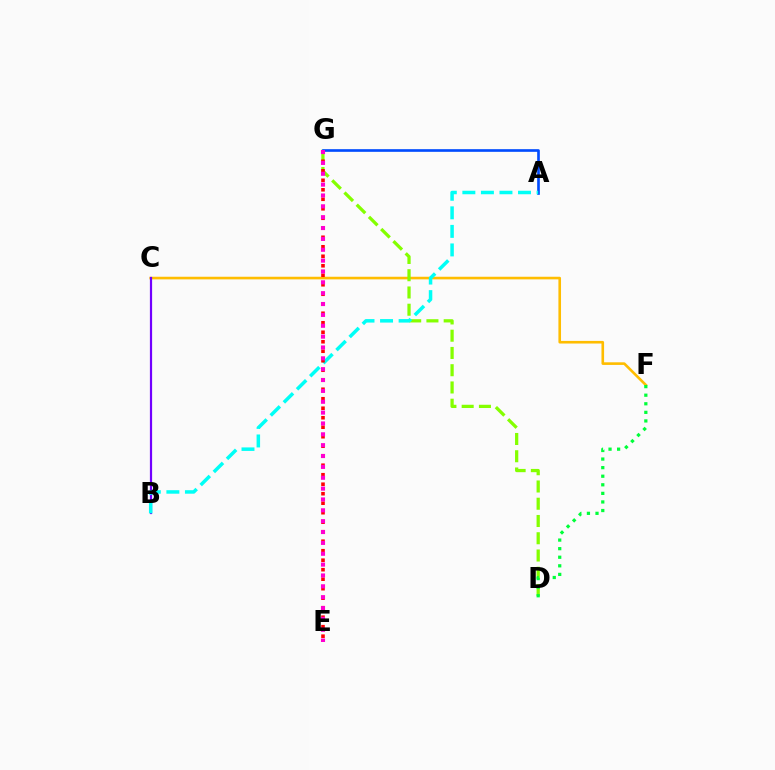{('C', 'F'): [{'color': '#ffbd00', 'line_style': 'solid', 'thickness': 1.89}], ('B', 'C'): [{'color': '#7200ff', 'line_style': 'solid', 'thickness': 1.59}], ('D', 'G'): [{'color': '#84ff00', 'line_style': 'dashed', 'thickness': 2.34}], ('A', 'G'): [{'color': '#004bff', 'line_style': 'solid', 'thickness': 1.91}], ('A', 'B'): [{'color': '#00fff6', 'line_style': 'dashed', 'thickness': 2.52}], ('E', 'G'): [{'color': '#ff0000', 'line_style': 'dotted', 'thickness': 2.58}, {'color': '#ff00cf', 'line_style': 'dotted', 'thickness': 2.95}], ('D', 'F'): [{'color': '#00ff39', 'line_style': 'dotted', 'thickness': 2.33}]}